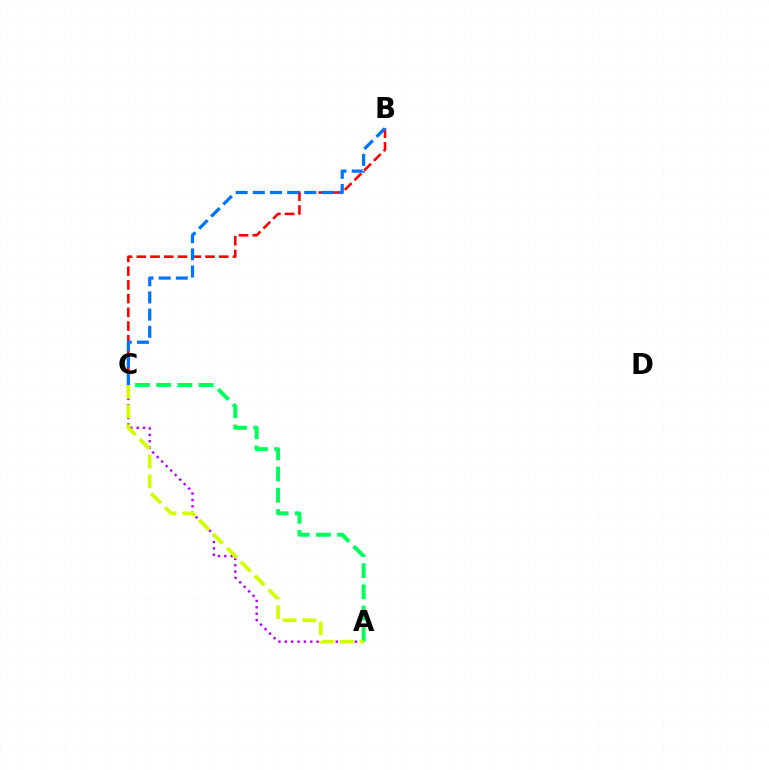{('B', 'C'): [{'color': '#ff0000', 'line_style': 'dashed', 'thickness': 1.87}, {'color': '#0074ff', 'line_style': 'dashed', 'thickness': 2.33}], ('A', 'C'): [{'color': '#b900ff', 'line_style': 'dotted', 'thickness': 1.73}, {'color': '#00ff5c', 'line_style': 'dashed', 'thickness': 2.88}, {'color': '#d1ff00', 'line_style': 'dashed', 'thickness': 2.67}]}